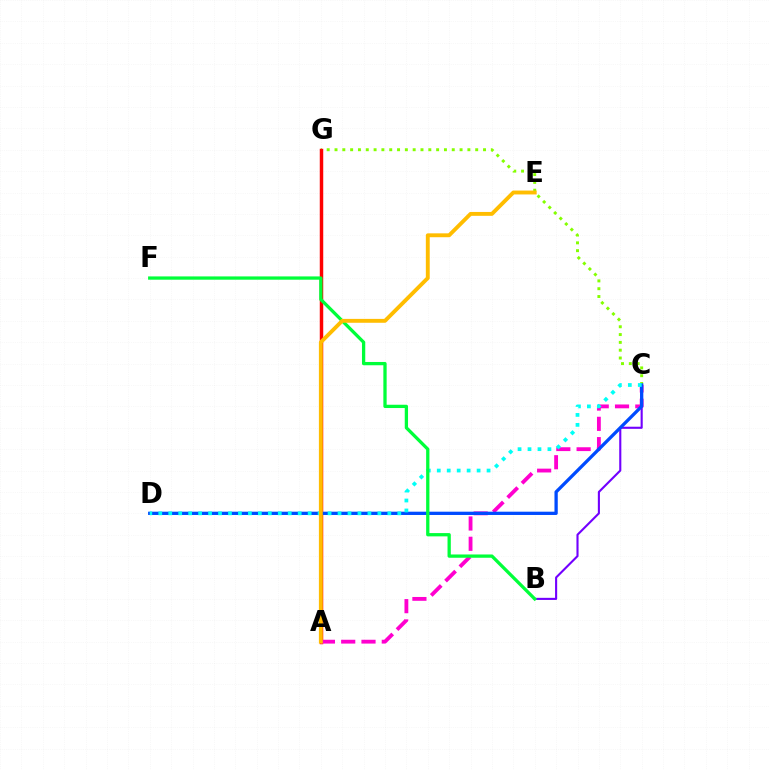{('C', 'G'): [{'color': '#84ff00', 'line_style': 'dotted', 'thickness': 2.12}], ('A', 'G'): [{'color': '#ff0000', 'line_style': 'solid', 'thickness': 2.5}], ('B', 'C'): [{'color': '#7200ff', 'line_style': 'solid', 'thickness': 1.52}], ('A', 'C'): [{'color': '#ff00cf', 'line_style': 'dashed', 'thickness': 2.76}], ('C', 'D'): [{'color': '#004bff', 'line_style': 'solid', 'thickness': 2.36}, {'color': '#00fff6', 'line_style': 'dotted', 'thickness': 2.71}], ('B', 'F'): [{'color': '#00ff39', 'line_style': 'solid', 'thickness': 2.36}], ('A', 'E'): [{'color': '#ffbd00', 'line_style': 'solid', 'thickness': 2.8}]}